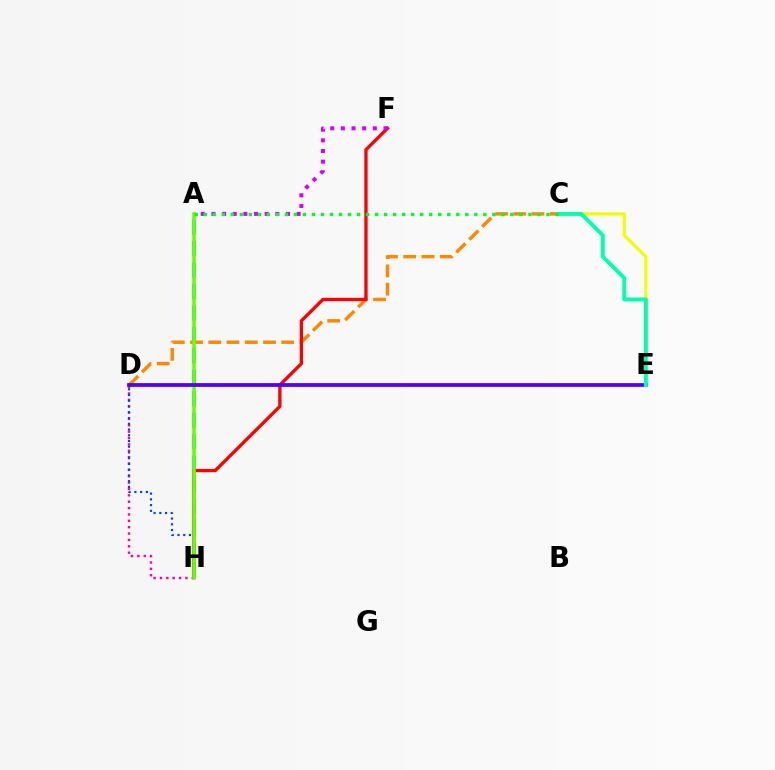{('A', 'H'): [{'color': '#00c7ff', 'line_style': 'dashed', 'thickness': 2.92}, {'color': '#66ff00', 'line_style': 'solid', 'thickness': 2.54}], ('C', 'D'): [{'color': '#ff8800', 'line_style': 'dashed', 'thickness': 2.48}], ('F', 'H'): [{'color': '#ff0000', 'line_style': 'solid', 'thickness': 2.39}], ('A', 'F'): [{'color': '#d600ff', 'line_style': 'dotted', 'thickness': 2.89}], ('D', 'H'): [{'color': '#ff00a0', 'line_style': 'dotted', 'thickness': 1.73}, {'color': '#003fff', 'line_style': 'dotted', 'thickness': 1.56}], ('C', 'E'): [{'color': '#eeff00', 'line_style': 'solid', 'thickness': 2.32}, {'color': '#00ffaf', 'line_style': 'solid', 'thickness': 2.82}], ('D', 'E'): [{'color': '#4f00ff', 'line_style': 'solid', 'thickness': 2.71}], ('A', 'C'): [{'color': '#00ff27', 'line_style': 'dotted', 'thickness': 2.45}]}